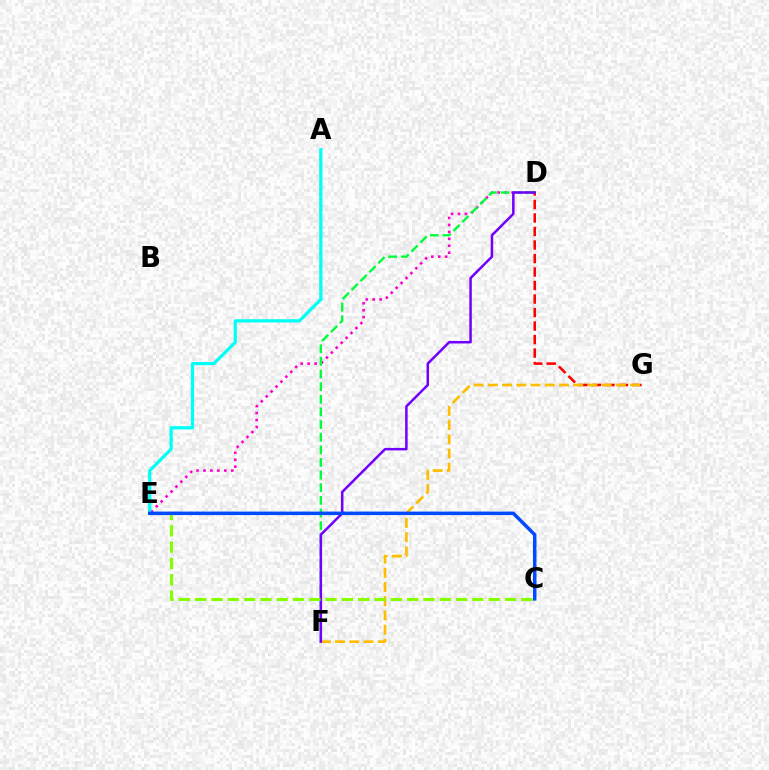{('D', 'G'): [{'color': '#ff0000', 'line_style': 'dashed', 'thickness': 1.84}], ('D', 'E'): [{'color': '#ff00cf', 'line_style': 'dotted', 'thickness': 1.89}], ('D', 'F'): [{'color': '#00ff39', 'line_style': 'dashed', 'thickness': 1.72}, {'color': '#7200ff', 'line_style': 'solid', 'thickness': 1.8}], ('F', 'G'): [{'color': '#ffbd00', 'line_style': 'dashed', 'thickness': 1.93}], ('A', 'E'): [{'color': '#00fff6', 'line_style': 'solid', 'thickness': 2.32}], ('C', 'E'): [{'color': '#84ff00', 'line_style': 'dashed', 'thickness': 2.22}, {'color': '#004bff', 'line_style': 'solid', 'thickness': 2.51}]}